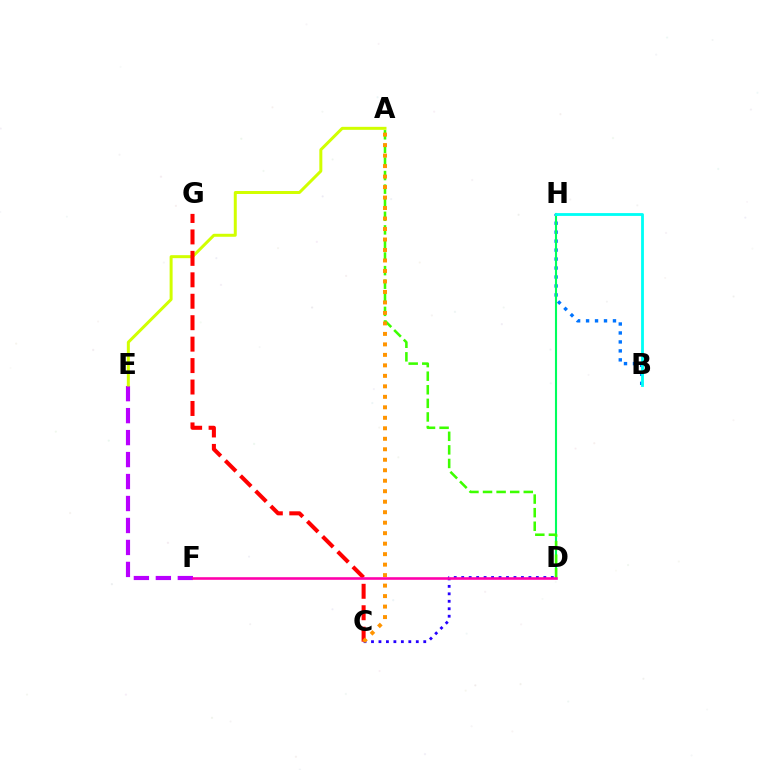{('E', 'F'): [{'color': '#b900ff', 'line_style': 'dashed', 'thickness': 2.98}], ('B', 'H'): [{'color': '#0074ff', 'line_style': 'dotted', 'thickness': 2.44}, {'color': '#00fff6', 'line_style': 'solid', 'thickness': 2.03}], ('C', 'D'): [{'color': '#2500ff', 'line_style': 'dotted', 'thickness': 2.03}], ('D', 'H'): [{'color': '#00ff5c', 'line_style': 'solid', 'thickness': 1.52}], ('A', 'E'): [{'color': '#d1ff00', 'line_style': 'solid', 'thickness': 2.15}], ('A', 'D'): [{'color': '#3dff00', 'line_style': 'dashed', 'thickness': 1.85}], ('C', 'G'): [{'color': '#ff0000', 'line_style': 'dashed', 'thickness': 2.91}], ('A', 'C'): [{'color': '#ff9400', 'line_style': 'dotted', 'thickness': 2.85}], ('D', 'F'): [{'color': '#ff00ac', 'line_style': 'solid', 'thickness': 1.87}]}